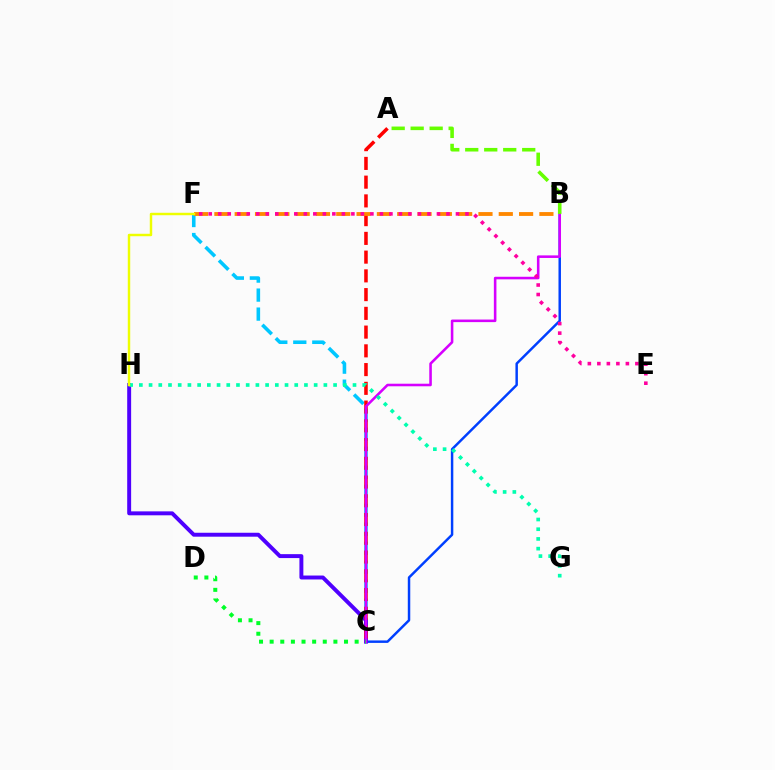{('B', 'C'): [{'color': '#003fff', 'line_style': 'solid', 'thickness': 1.78}, {'color': '#d600ff', 'line_style': 'solid', 'thickness': 1.85}], ('C', 'F'): [{'color': '#00c7ff', 'line_style': 'dashed', 'thickness': 2.58}], ('C', 'H'): [{'color': '#4f00ff', 'line_style': 'solid', 'thickness': 2.83}], ('A', 'C'): [{'color': '#ff0000', 'line_style': 'dashed', 'thickness': 2.55}], ('B', 'F'): [{'color': '#ff8800', 'line_style': 'dashed', 'thickness': 2.76}], ('G', 'H'): [{'color': '#00ffaf', 'line_style': 'dotted', 'thickness': 2.64}], ('A', 'B'): [{'color': '#66ff00', 'line_style': 'dashed', 'thickness': 2.58}], ('C', 'D'): [{'color': '#00ff27', 'line_style': 'dotted', 'thickness': 2.89}], ('F', 'H'): [{'color': '#eeff00', 'line_style': 'solid', 'thickness': 1.76}], ('E', 'F'): [{'color': '#ff00a0', 'line_style': 'dotted', 'thickness': 2.58}]}